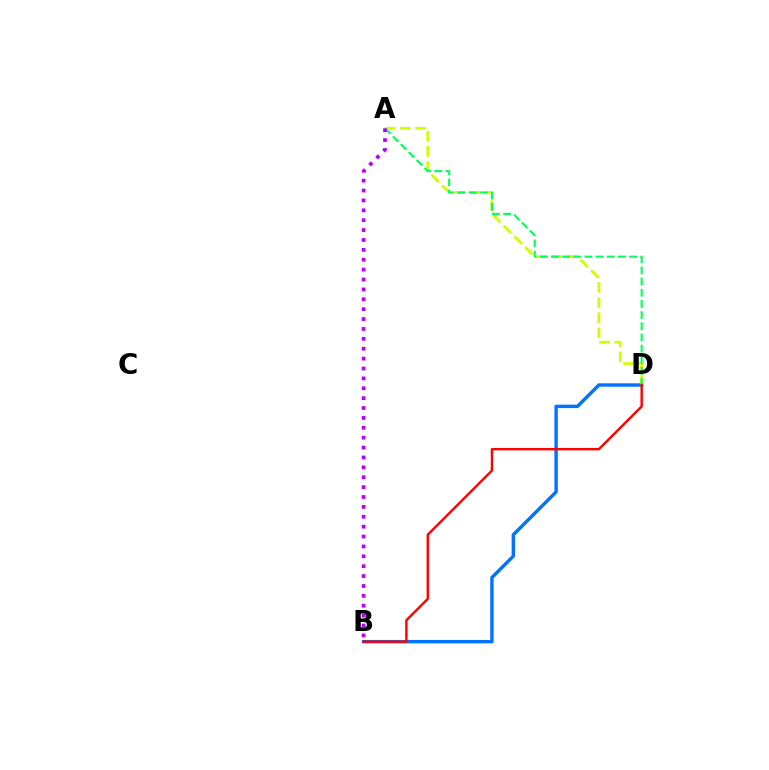{('B', 'D'): [{'color': '#0074ff', 'line_style': 'solid', 'thickness': 2.46}, {'color': '#ff0000', 'line_style': 'solid', 'thickness': 1.72}], ('A', 'D'): [{'color': '#d1ff00', 'line_style': 'dashed', 'thickness': 2.05}, {'color': '#00ff5c', 'line_style': 'dashed', 'thickness': 1.52}], ('A', 'B'): [{'color': '#b900ff', 'line_style': 'dotted', 'thickness': 2.69}]}